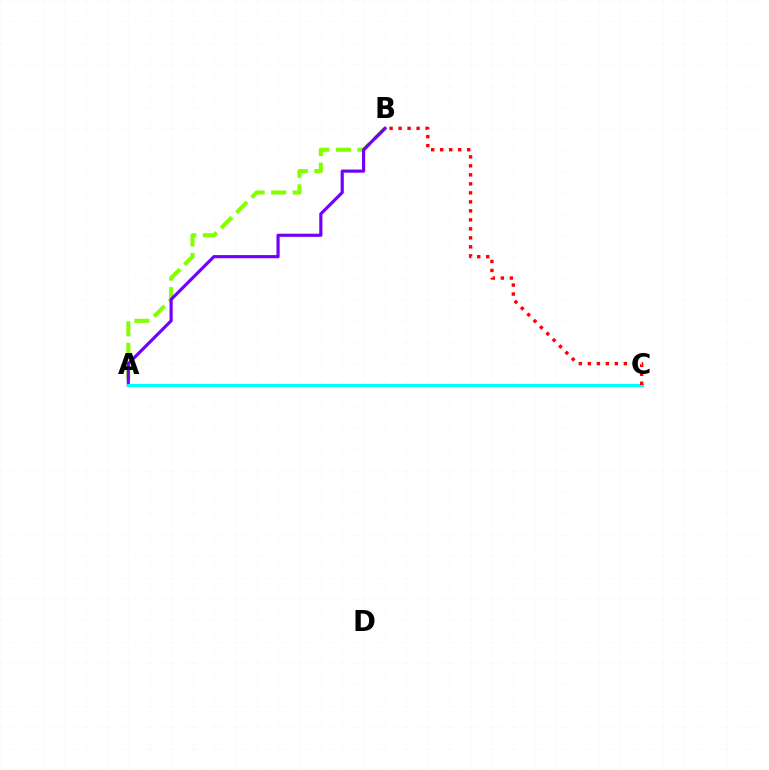{('A', 'B'): [{'color': '#84ff00', 'line_style': 'dashed', 'thickness': 2.92}, {'color': '#7200ff', 'line_style': 'solid', 'thickness': 2.28}], ('A', 'C'): [{'color': '#00fff6', 'line_style': 'solid', 'thickness': 2.23}], ('B', 'C'): [{'color': '#ff0000', 'line_style': 'dotted', 'thickness': 2.45}]}